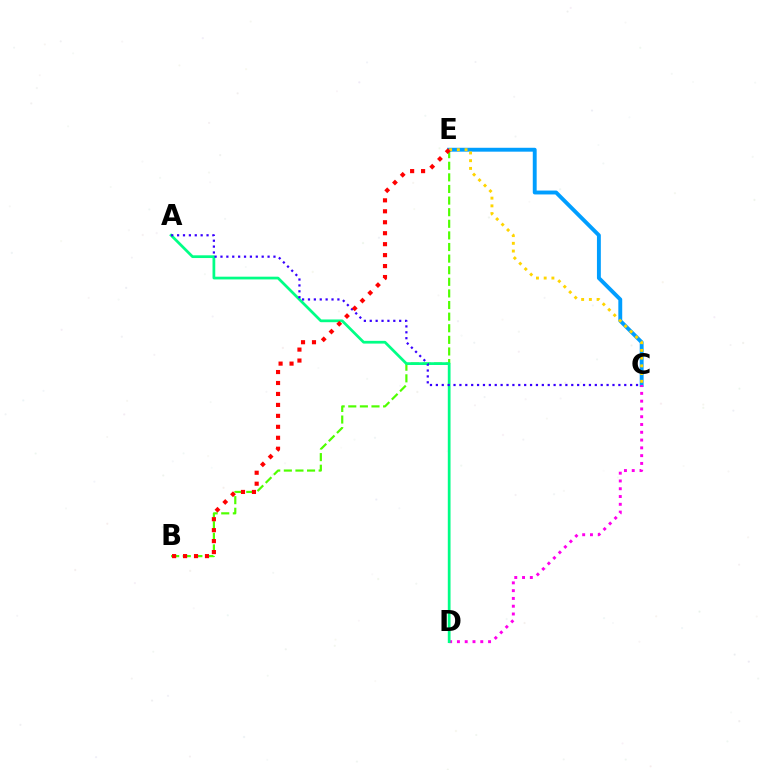{('B', 'E'): [{'color': '#4fff00', 'line_style': 'dashed', 'thickness': 1.58}, {'color': '#ff0000', 'line_style': 'dotted', 'thickness': 2.98}], ('C', 'E'): [{'color': '#009eff', 'line_style': 'solid', 'thickness': 2.8}, {'color': '#ffd500', 'line_style': 'dotted', 'thickness': 2.1}], ('C', 'D'): [{'color': '#ff00ed', 'line_style': 'dotted', 'thickness': 2.11}], ('A', 'D'): [{'color': '#00ff86', 'line_style': 'solid', 'thickness': 1.97}], ('A', 'C'): [{'color': '#3700ff', 'line_style': 'dotted', 'thickness': 1.6}]}